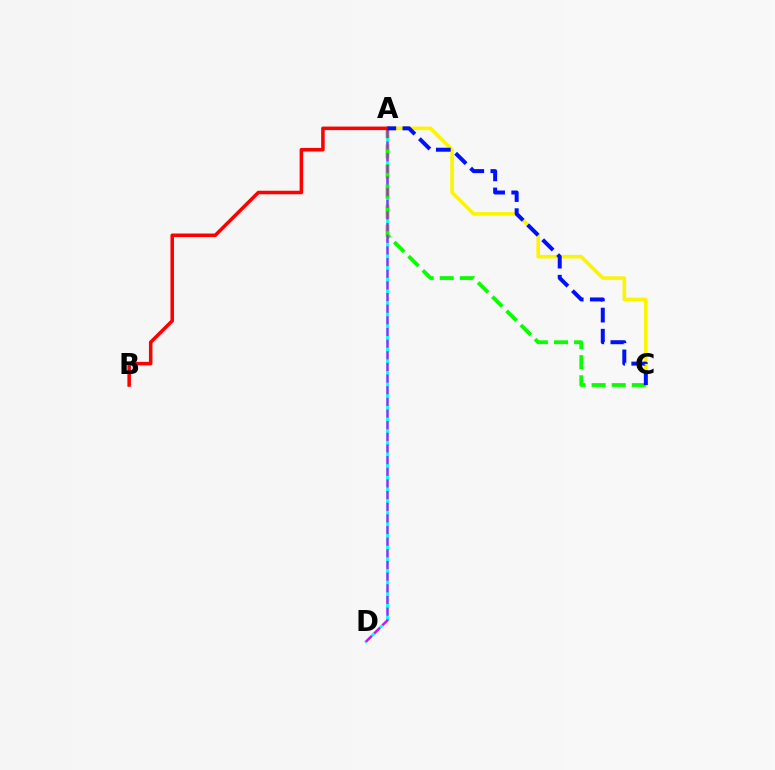{('A', 'D'): [{'color': '#00fff6', 'line_style': 'solid', 'thickness': 2.01}, {'color': '#ee00ff', 'line_style': 'dashed', 'thickness': 1.58}], ('A', 'C'): [{'color': '#fcf500', 'line_style': 'solid', 'thickness': 2.6}, {'color': '#08ff00', 'line_style': 'dashed', 'thickness': 2.73}, {'color': '#0010ff', 'line_style': 'dashed', 'thickness': 2.87}], ('A', 'B'): [{'color': '#ff0000', 'line_style': 'solid', 'thickness': 2.54}]}